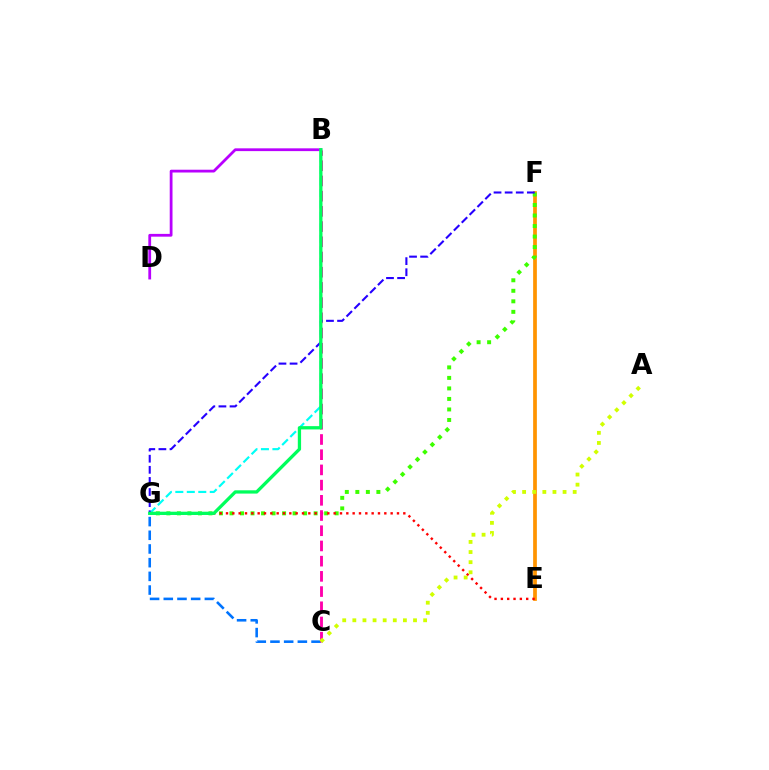{('E', 'F'): [{'color': '#ff9400', 'line_style': 'solid', 'thickness': 2.67}], ('F', 'G'): [{'color': '#3dff00', 'line_style': 'dotted', 'thickness': 2.86}, {'color': '#2500ff', 'line_style': 'dashed', 'thickness': 1.51}], ('B', 'D'): [{'color': '#b900ff', 'line_style': 'solid', 'thickness': 2.0}], ('E', 'G'): [{'color': '#ff0000', 'line_style': 'dotted', 'thickness': 1.72}], ('B', 'G'): [{'color': '#00fff6', 'line_style': 'dashed', 'thickness': 1.56}, {'color': '#00ff5c', 'line_style': 'solid', 'thickness': 2.36}], ('C', 'G'): [{'color': '#0074ff', 'line_style': 'dashed', 'thickness': 1.86}], ('B', 'C'): [{'color': '#ff00ac', 'line_style': 'dashed', 'thickness': 2.07}], ('A', 'C'): [{'color': '#d1ff00', 'line_style': 'dotted', 'thickness': 2.75}]}